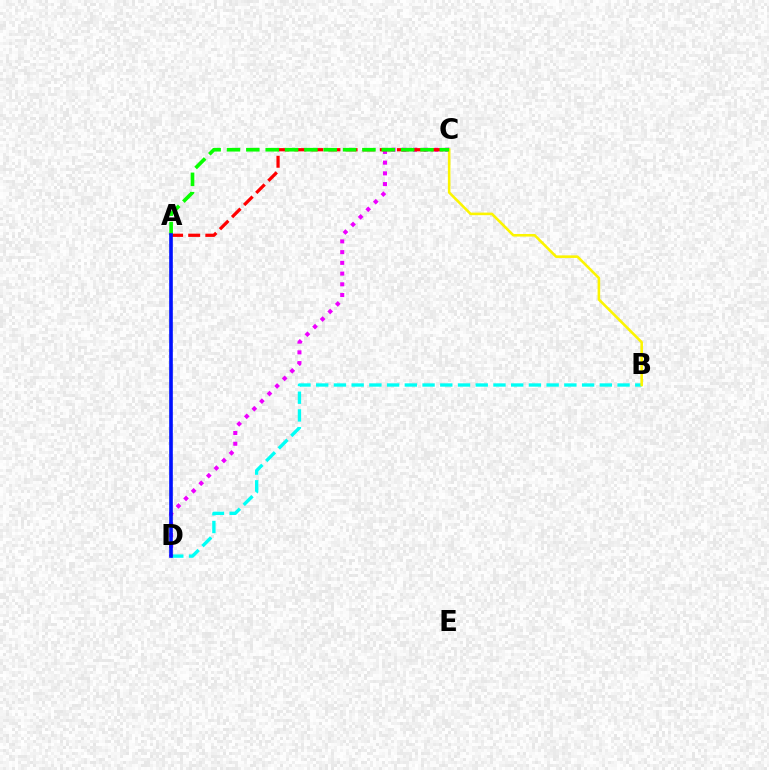{('B', 'D'): [{'color': '#00fff6', 'line_style': 'dashed', 'thickness': 2.41}], ('C', 'D'): [{'color': '#ee00ff', 'line_style': 'dotted', 'thickness': 2.91}], ('A', 'C'): [{'color': '#ff0000', 'line_style': 'dashed', 'thickness': 2.32}, {'color': '#08ff00', 'line_style': 'dashed', 'thickness': 2.63}], ('B', 'C'): [{'color': '#fcf500', 'line_style': 'solid', 'thickness': 1.86}], ('A', 'D'): [{'color': '#0010ff', 'line_style': 'solid', 'thickness': 2.62}]}